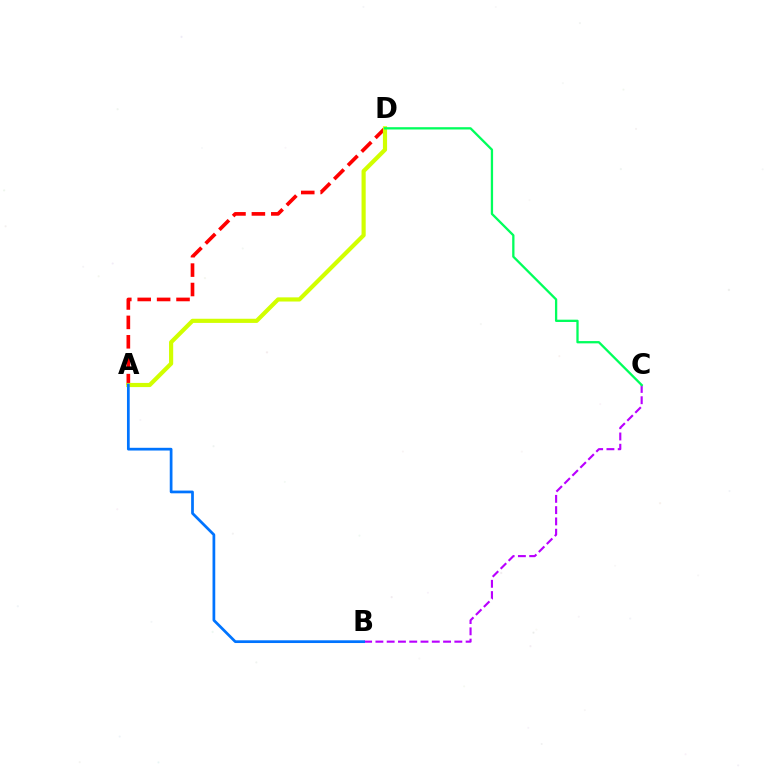{('A', 'D'): [{'color': '#ff0000', 'line_style': 'dashed', 'thickness': 2.64}, {'color': '#d1ff00', 'line_style': 'solid', 'thickness': 3.0}], ('B', 'C'): [{'color': '#b900ff', 'line_style': 'dashed', 'thickness': 1.53}], ('C', 'D'): [{'color': '#00ff5c', 'line_style': 'solid', 'thickness': 1.65}], ('A', 'B'): [{'color': '#0074ff', 'line_style': 'solid', 'thickness': 1.97}]}